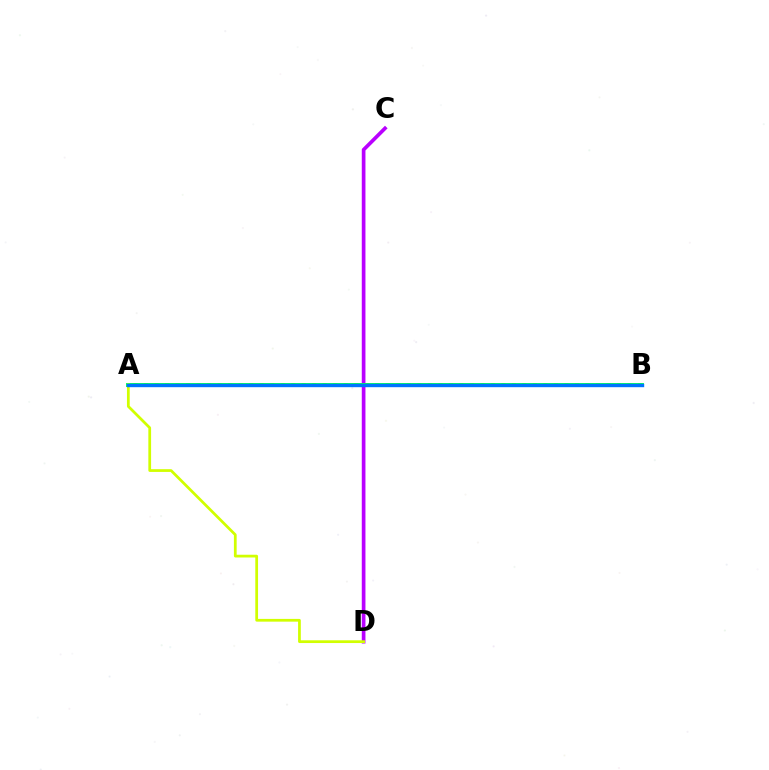{('A', 'B'): [{'color': '#ff0000', 'line_style': 'dotted', 'thickness': 2.86}, {'color': '#00ff5c', 'line_style': 'solid', 'thickness': 2.83}, {'color': '#0074ff', 'line_style': 'solid', 'thickness': 2.44}], ('C', 'D'): [{'color': '#b900ff', 'line_style': 'solid', 'thickness': 2.65}], ('A', 'D'): [{'color': '#d1ff00', 'line_style': 'solid', 'thickness': 1.98}]}